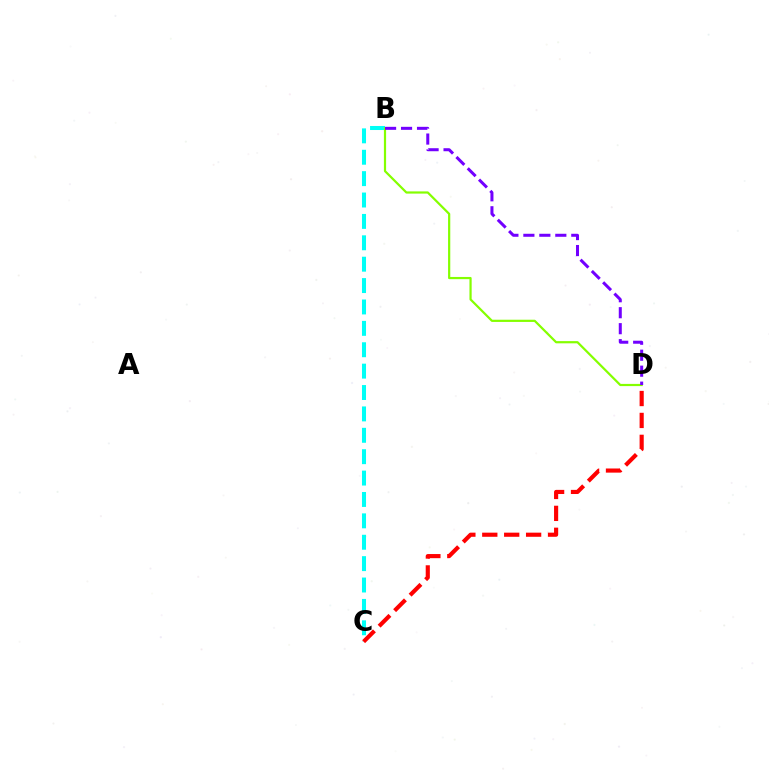{('B', 'C'): [{'color': '#00fff6', 'line_style': 'dashed', 'thickness': 2.91}], ('C', 'D'): [{'color': '#ff0000', 'line_style': 'dashed', 'thickness': 2.98}], ('B', 'D'): [{'color': '#84ff00', 'line_style': 'solid', 'thickness': 1.59}, {'color': '#7200ff', 'line_style': 'dashed', 'thickness': 2.17}]}